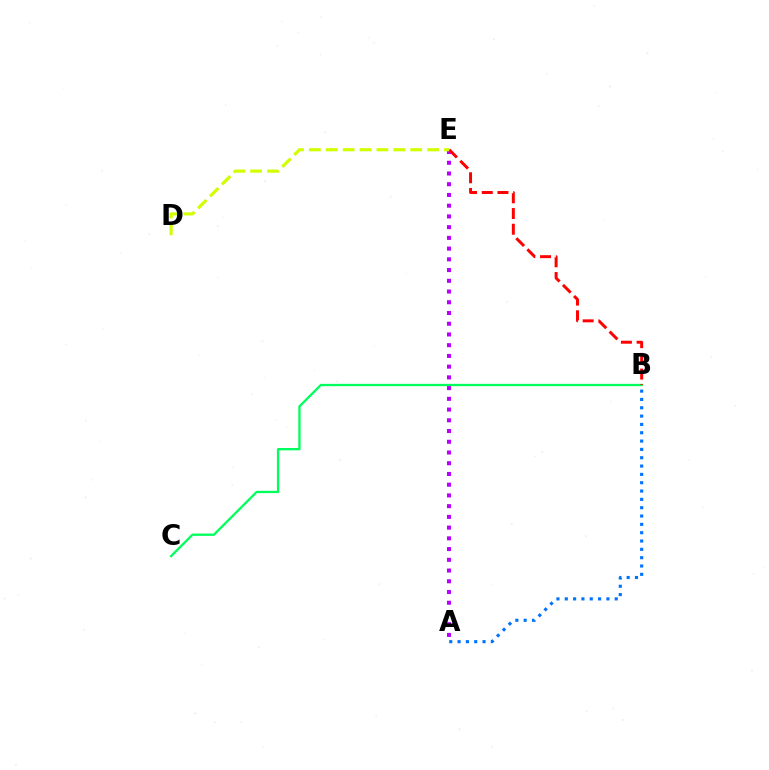{('B', 'C'): [{'color': '#00ff5c', 'line_style': 'solid', 'thickness': 1.66}], ('A', 'E'): [{'color': '#b900ff', 'line_style': 'dotted', 'thickness': 2.92}], ('B', 'E'): [{'color': '#ff0000', 'line_style': 'dashed', 'thickness': 2.13}], ('D', 'E'): [{'color': '#d1ff00', 'line_style': 'dashed', 'thickness': 2.29}], ('A', 'B'): [{'color': '#0074ff', 'line_style': 'dotted', 'thickness': 2.26}]}